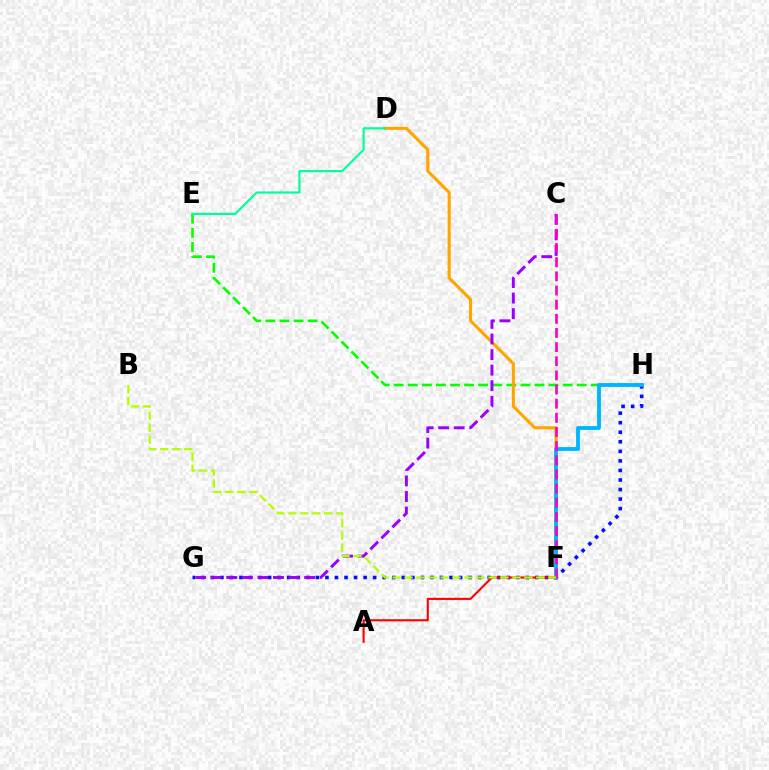{('G', 'H'): [{'color': '#0010ff', 'line_style': 'dotted', 'thickness': 2.59}], ('E', 'H'): [{'color': '#08ff00', 'line_style': 'dashed', 'thickness': 1.91}], ('D', 'F'): [{'color': '#ffa500', 'line_style': 'solid', 'thickness': 2.23}], ('D', 'E'): [{'color': '#00ff9d', 'line_style': 'solid', 'thickness': 1.57}], ('F', 'H'): [{'color': '#00b5ff', 'line_style': 'solid', 'thickness': 2.76}], ('A', 'F'): [{'color': '#ff0000', 'line_style': 'solid', 'thickness': 1.51}], ('C', 'G'): [{'color': '#9b00ff', 'line_style': 'dashed', 'thickness': 2.12}], ('C', 'F'): [{'color': '#ff00bd', 'line_style': 'dashed', 'thickness': 1.92}], ('B', 'F'): [{'color': '#b3ff00', 'line_style': 'dashed', 'thickness': 1.63}]}